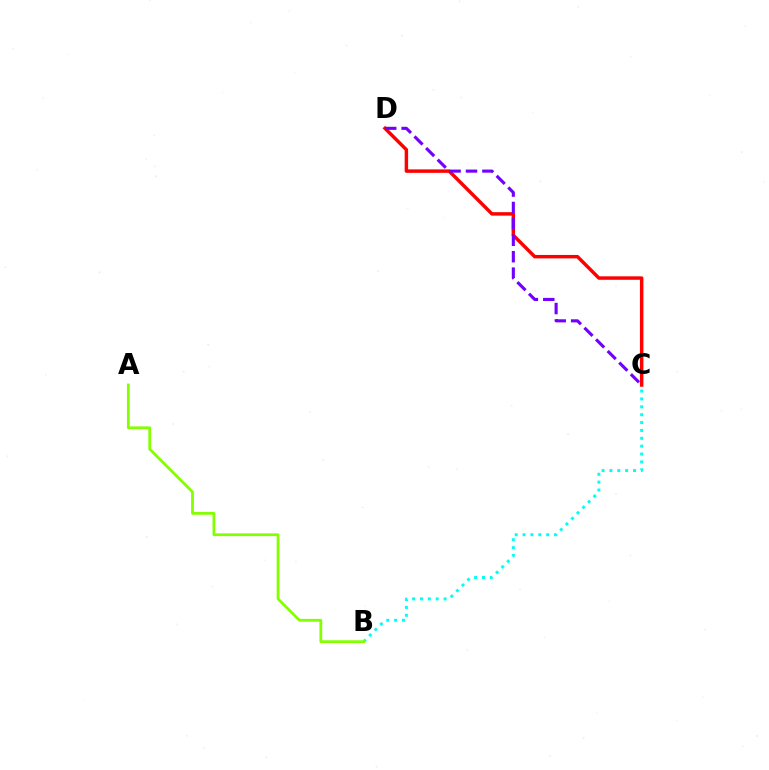{('C', 'D'): [{'color': '#ff0000', 'line_style': 'solid', 'thickness': 2.49}, {'color': '#7200ff', 'line_style': 'dashed', 'thickness': 2.23}], ('B', 'C'): [{'color': '#00fff6', 'line_style': 'dotted', 'thickness': 2.14}], ('A', 'B'): [{'color': '#84ff00', 'line_style': 'solid', 'thickness': 2.0}]}